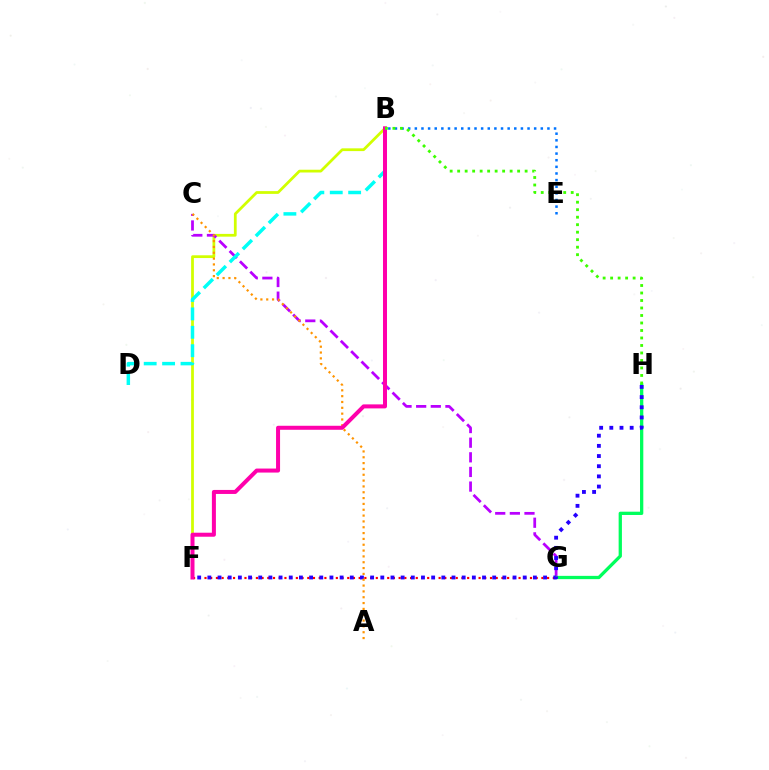{('B', 'F'): [{'color': '#d1ff00', 'line_style': 'solid', 'thickness': 1.99}, {'color': '#ff00ac', 'line_style': 'solid', 'thickness': 2.89}], ('C', 'G'): [{'color': '#b900ff', 'line_style': 'dashed', 'thickness': 1.99}], ('B', 'D'): [{'color': '#00fff6', 'line_style': 'dashed', 'thickness': 2.5}], ('G', 'H'): [{'color': '#00ff5c', 'line_style': 'solid', 'thickness': 2.36}], ('F', 'G'): [{'color': '#ff0000', 'line_style': 'dotted', 'thickness': 1.55}], ('F', 'H'): [{'color': '#2500ff', 'line_style': 'dotted', 'thickness': 2.76}], ('B', 'E'): [{'color': '#0074ff', 'line_style': 'dotted', 'thickness': 1.8}], ('A', 'C'): [{'color': '#ff9400', 'line_style': 'dotted', 'thickness': 1.58}], ('B', 'H'): [{'color': '#3dff00', 'line_style': 'dotted', 'thickness': 2.04}]}